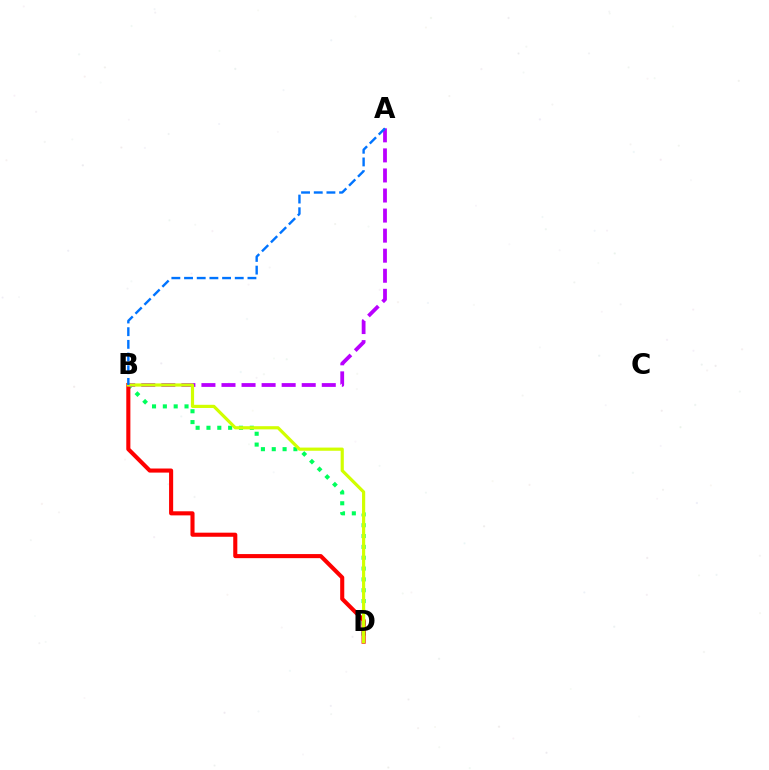{('B', 'D'): [{'color': '#00ff5c', 'line_style': 'dotted', 'thickness': 2.94}, {'color': '#ff0000', 'line_style': 'solid', 'thickness': 2.94}, {'color': '#d1ff00', 'line_style': 'solid', 'thickness': 2.29}], ('A', 'B'): [{'color': '#b900ff', 'line_style': 'dashed', 'thickness': 2.72}, {'color': '#0074ff', 'line_style': 'dashed', 'thickness': 1.72}]}